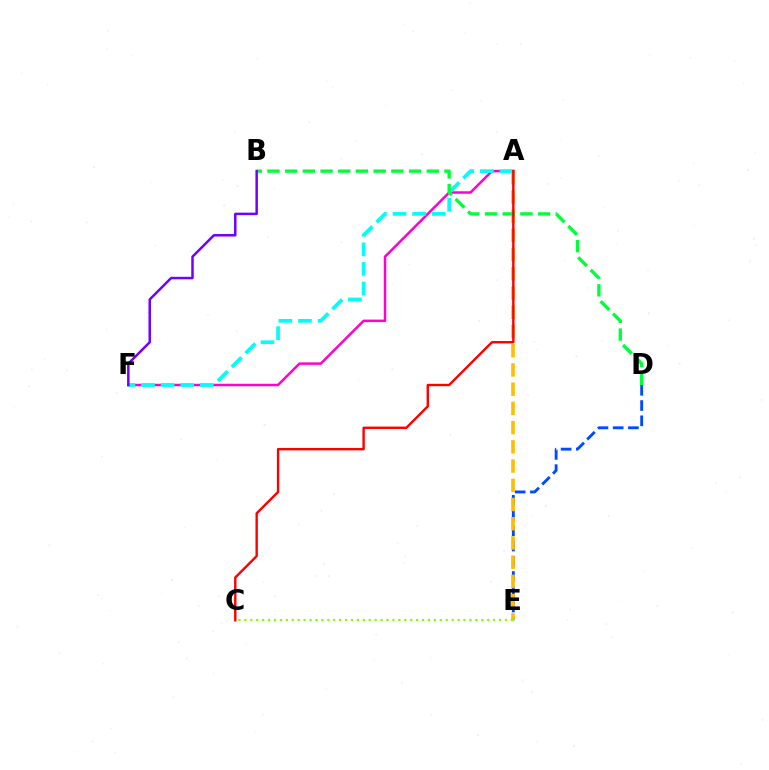{('A', 'F'): [{'color': '#ff00cf', 'line_style': 'solid', 'thickness': 1.79}, {'color': '#00fff6', 'line_style': 'dashed', 'thickness': 2.66}], ('D', 'E'): [{'color': '#004bff', 'line_style': 'dashed', 'thickness': 2.07}], ('A', 'E'): [{'color': '#ffbd00', 'line_style': 'dashed', 'thickness': 2.61}], ('B', 'D'): [{'color': '#00ff39', 'line_style': 'dashed', 'thickness': 2.4}], ('B', 'F'): [{'color': '#7200ff', 'line_style': 'solid', 'thickness': 1.79}], ('C', 'E'): [{'color': '#84ff00', 'line_style': 'dotted', 'thickness': 1.61}], ('A', 'C'): [{'color': '#ff0000', 'line_style': 'solid', 'thickness': 1.73}]}